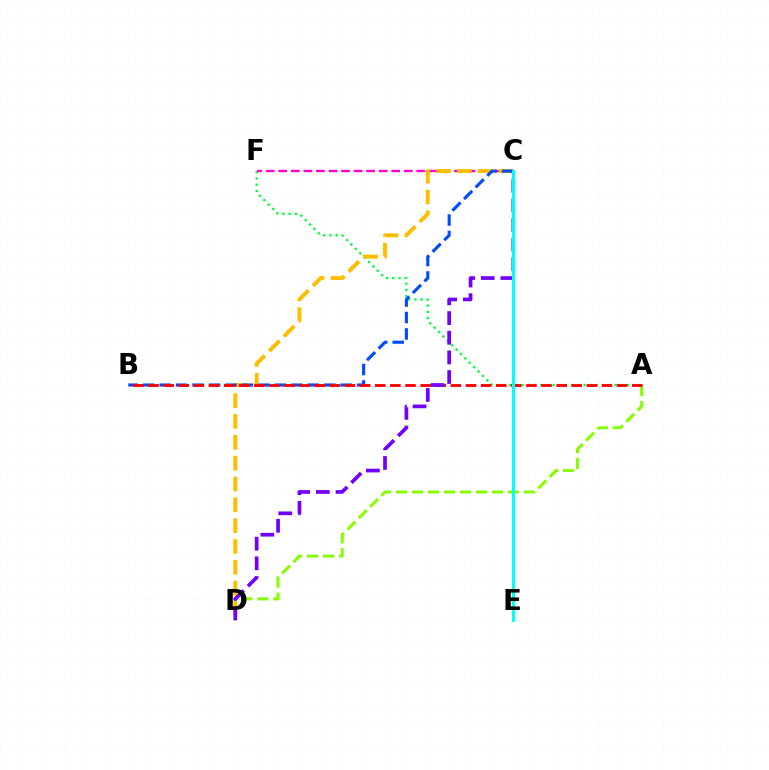{('A', 'D'): [{'color': '#84ff00', 'line_style': 'dashed', 'thickness': 2.17}], ('A', 'F'): [{'color': '#00ff39', 'line_style': 'dotted', 'thickness': 1.69}], ('C', 'F'): [{'color': '#ff00cf', 'line_style': 'dashed', 'thickness': 1.7}], ('C', 'D'): [{'color': '#ffbd00', 'line_style': 'dashed', 'thickness': 2.83}, {'color': '#7200ff', 'line_style': 'dashed', 'thickness': 2.67}], ('B', 'C'): [{'color': '#004bff', 'line_style': 'dashed', 'thickness': 2.24}], ('A', 'B'): [{'color': '#ff0000', 'line_style': 'dashed', 'thickness': 2.05}], ('C', 'E'): [{'color': '#00fff6', 'line_style': 'solid', 'thickness': 2.19}]}